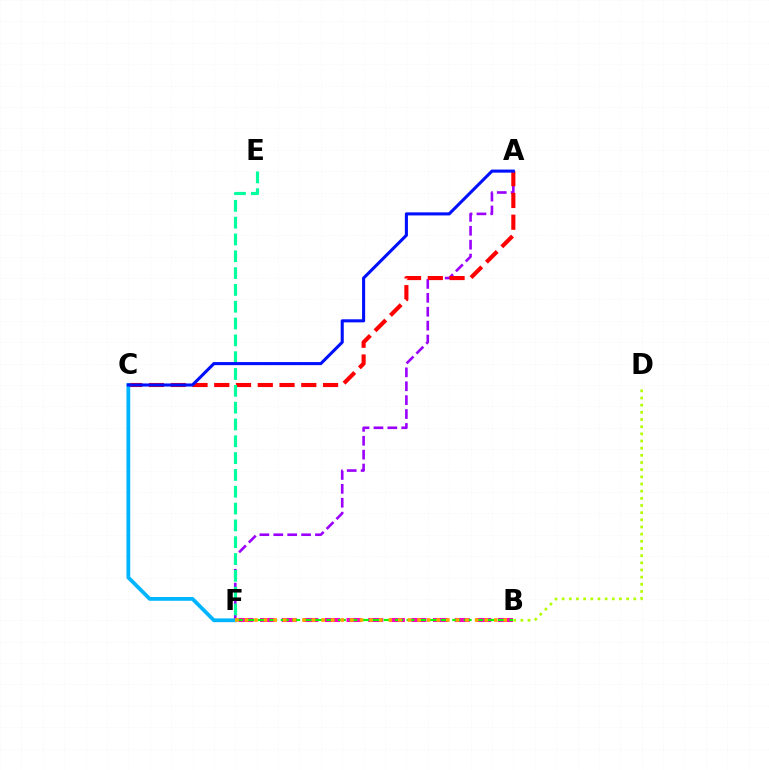{('A', 'F'): [{'color': '#9b00ff', 'line_style': 'dashed', 'thickness': 1.89}], ('B', 'F'): [{'color': '#ff00bd', 'line_style': 'dashed', 'thickness': 2.94}, {'color': '#08ff00', 'line_style': 'dashed', 'thickness': 1.55}, {'color': '#ffa500', 'line_style': 'dotted', 'thickness': 2.61}], ('B', 'D'): [{'color': '#b3ff00', 'line_style': 'dotted', 'thickness': 1.95}], ('A', 'C'): [{'color': '#ff0000', 'line_style': 'dashed', 'thickness': 2.96}, {'color': '#0010ff', 'line_style': 'solid', 'thickness': 2.22}], ('C', 'F'): [{'color': '#00b5ff', 'line_style': 'solid', 'thickness': 2.71}], ('E', 'F'): [{'color': '#00ff9d', 'line_style': 'dashed', 'thickness': 2.28}]}